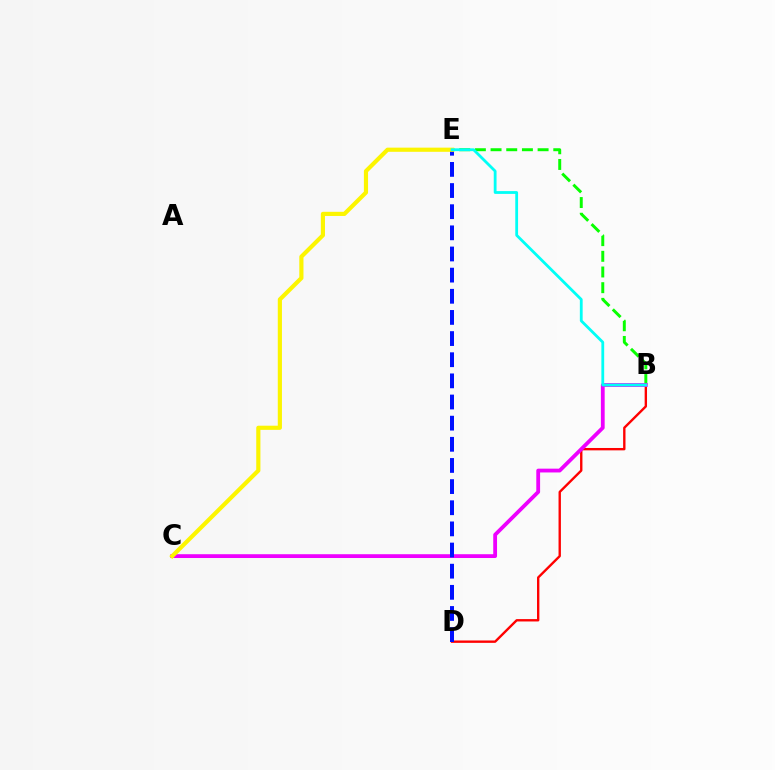{('B', 'E'): [{'color': '#08ff00', 'line_style': 'dashed', 'thickness': 2.13}, {'color': '#00fff6', 'line_style': 'solid', 'thickness': 2.01}], ('B', 'D'): [{'color': '#ff0000', 'line_style': 'solid', 'thickness': 1.71}], ('B', 'C'): [{'color': '#ee00ff', 'line_style': 'solid', 'thickness': 2.73}], ('D', 'E'): [{'color': '#0010ff', 'line_style': 'dashed', 'thickness': 2.87}], ('C', 'E'): [{'color': '#fcf500', 'line_style': 'solid', 'thickness': 2.99}]}